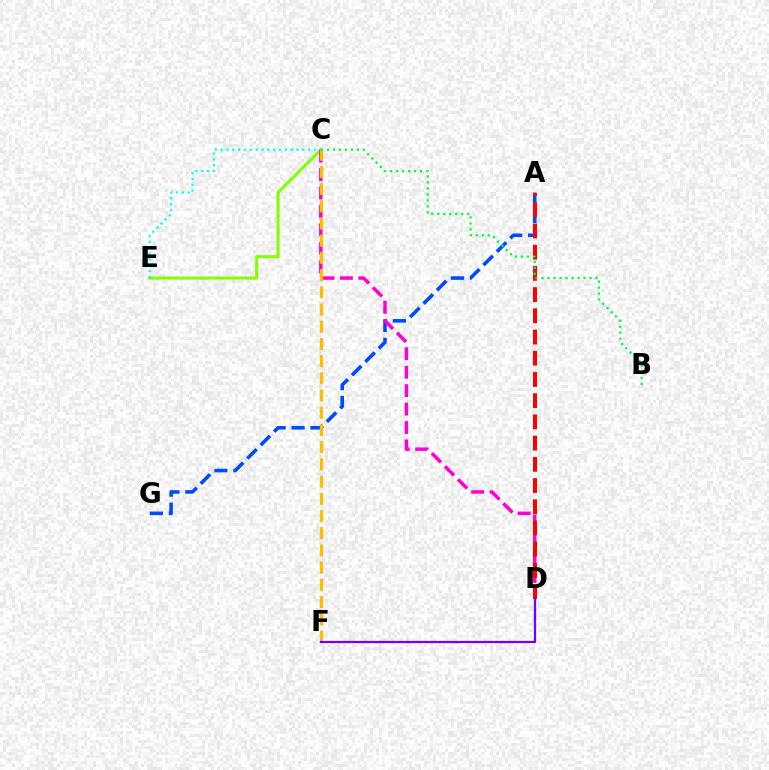{('A', 'G'): [{'color': '#004bff', 'line_style': 'dashed', 'thickness': 2.58}], ('C', 'E'): [{'color': '#84ff00', 'line_style': 'solid', 'thickness': 2.19}, {'color': '#00fff6', 'line_style': 'dotted', 'thickness': 1.58}], ('C', 'D'): [{'color': '#ff00cf', 'line_style': 'dashed', 'thickness': 2.5}], ('C', 'F'): [{'color': '#ffbd00', 'line_style': 'dashed', 'thickness': 2.34}], ('A', 'D'): [{'color': '#ff0000', 'line_style': 'dashed', 'thickness': 2.88}], ('B', 'C'): [{'color': '#00ff39', 'line_style': 'dotted', 'thickness': 1.63}], ('D', 'F'): [{'color': '#7200ff', 'line_style': 'solid', 'thickness': 1.62}]}